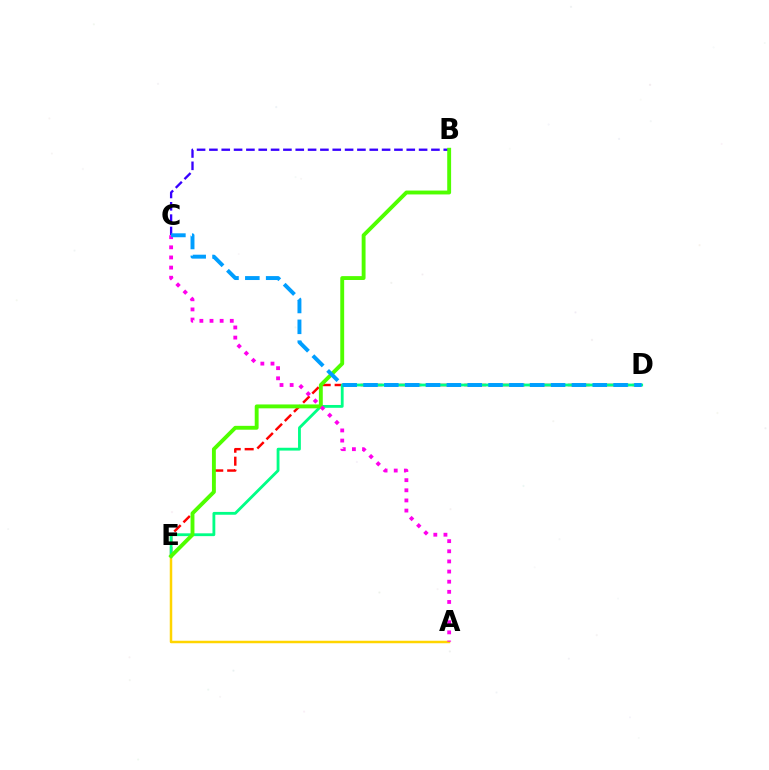{('D', 'E'): [{'color': '#ff0000', 'line_style': 'dashed', 'thickness': 1.76}, {'color': '#00ff86', 'line_style': 'solid', 'thickness': 2.03}], ('A', 'E'): [{'color': '#ffd500', 'line_style': 'solid', 'thickness': 1.8}], ('B', 'C'): [{'color': '#3700ff', 'line_style': 'dashed', 'thickness': 1.68}], ('B', 'E'): [{'color': '#4fff00', 'line_style': 'solid', 'thickness': 2.79}], ('A', 'C'): [{'color': '#ff00ed', 'line_style': 'dotted', 'thickness': 2.75}], ('C', 'D'): [{'color': '#009eff', 'line_style': 'dashed', 'thickness': 2.83}]}